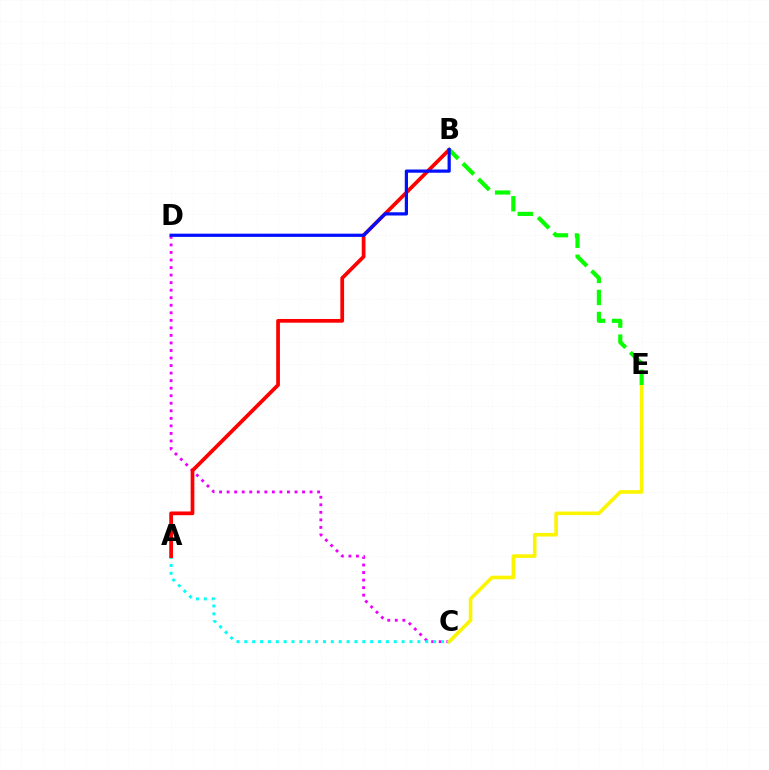{('C', 'D'): [{'color': '#ee00ff', 'line_style': 'dotted', 'thickness': 2.05}], ('C', 'E'): [{'color': '#fcf500', 'line_style': 'solid', 'thickness': 2.6}], ('A', 'C'): [{'color': '#00fff6', 'line_style': 'dotted', 'thickness': 2.14}], ('A', 'B'): [{'color': '#ff0000', 'line_style': 'solid', 'thickness': 2.68}], ('B', 'E'): [{'color': '#08ff00', 'line_style': 'dashed', 'thickness': 2.99}], ('B', 'D'): [{'color': '#0010ff', 'line_style': 'solid', 'thickness': 2.32}]}